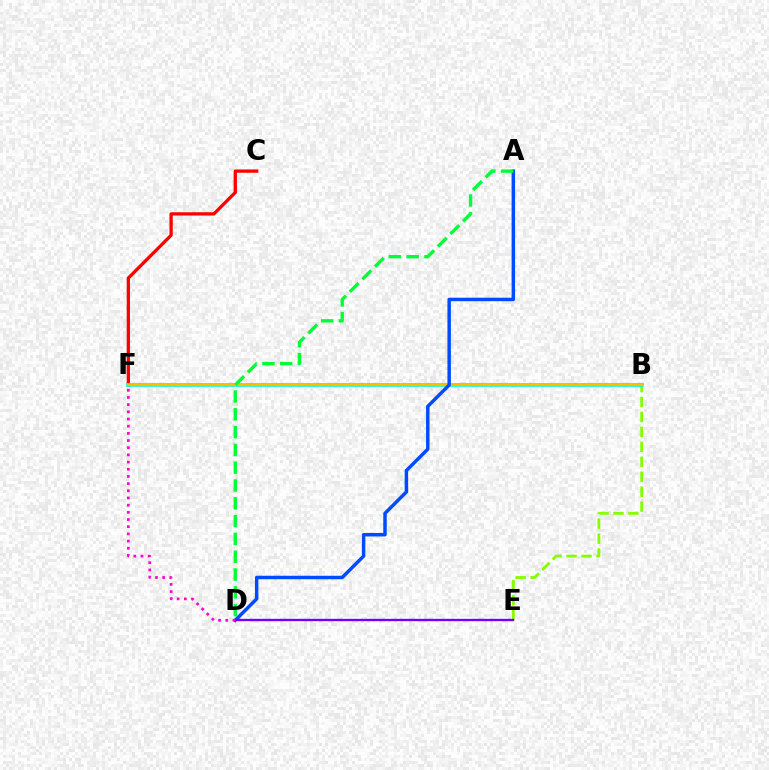{('B', 'E'): [{'color': '#84ff00', 'line_style': 'dashed', 'thickness': 2.03}], ('C', 'F'): [{'color': '#ff0000', 'line_style': 'solid', 'thickness': 2.36}], ('B', 'F'): [{'color': '#00fff6', 'line_style': 'solid', 'thickness': 2.72}, {'color': '#ffbd00', 'line_style': 'solid', 'thickness': 1.63}], ('A', 'D'): [{'color': '#004bff', 'line_style': 'solid', 'thickness': 2.5}, {'color': '#00ff39', 'line_style': 'dashed', 'thickness': 2.42}], ('D', 'E'): [{'color': '#7200ff', 'line_style': 'solid', 'thickness': 1.69}], ('D', 'F'): [{'color': '#ff00cf', 'line_style': 'dotted', 'thickness': 1.95}]}